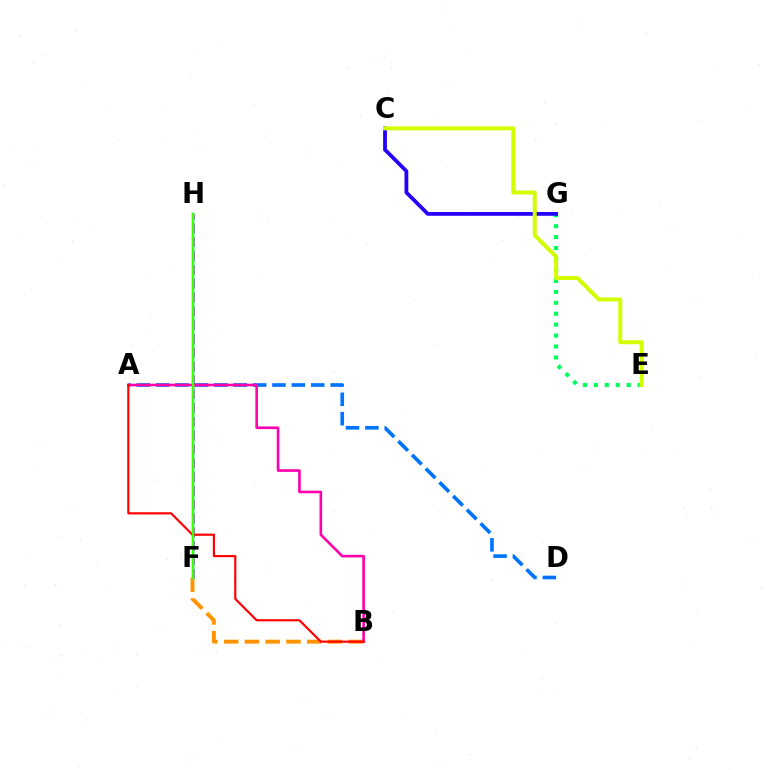{('F', 'H'): [{'color': '#b900ff', 'line_style': 'dashed', 'thickness': 1.88}, {'color': '#00fff6', 'line_style': 'solid', 'thickness': 1.78}, {'color': '#3dff00', 'line_style': 'solid', 'thickness': 1.79}], ('B', 'F'): [{'color': '#ff9400', 'line_style': 'dashed', 'thickness': 2.82}], ('A', 'D'): [{'color': '#0074ff', 'line_style': 'dashed', 'thickness': 2.63}], ('E', 'G'): [{'color': '#00ff5c', 'line_style': 'dotted', 'thickness': 2.97}], ('A', 'B'): [{'color': '#ff00ac', 'line_style': 'solid', 'thickness': 1.9}, {'color': '#ff0000', 'line_style': 'solid', 'thickness': 1.56}], ('C', 'G'): [{'color': '#2500ff', 'line_style': 'solid', 'thickness': 2.72}], ('C', 'E'): [{'color': '#d1ff00', 'line_style': 'solid', 'thickness': 2.87}]}